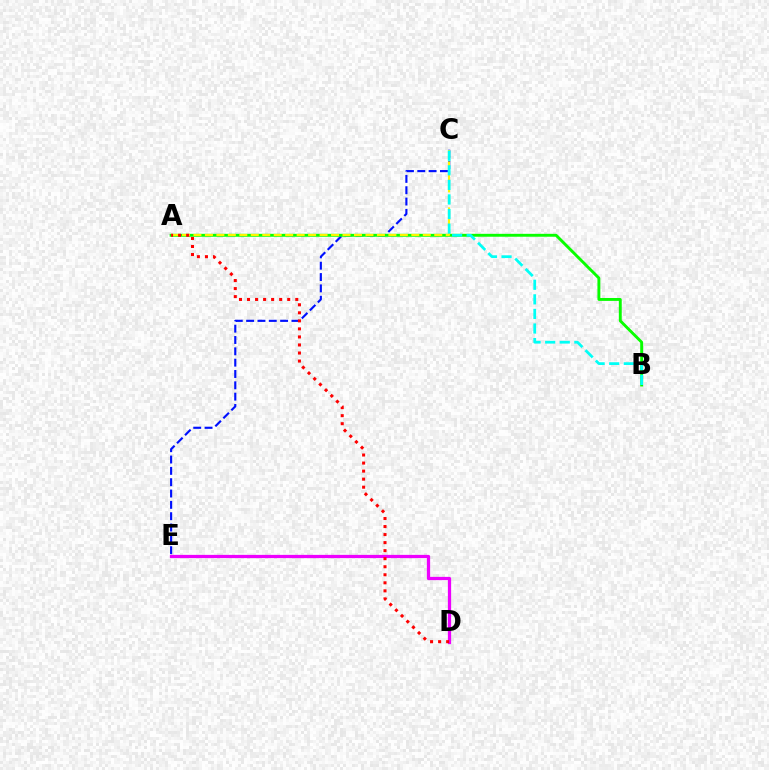{('C', 'E'): [{'color': '#0010ff', 'line_style': 'dashed', 'thickness': 1.54}], ('A', 'B'): [{'color': '#08ff00', 'line_style': 'solid', 'thickness': 2.09}], ('A', 'C'): [{'color': '#fcf500', 'line_style': 'dashed', 'thickness': 1.56}], ('B', 'C'): [{'color': '#00fff6', 'line_style': 'dashed', 'thickness': 1.98}], ('D', 'E'): [{'color': '#ee00ff', 'line_style': 'solid', 'thickness': 2.34}], ('A', 'D'): [{'color': '#ff0000', 'line_style': 'dotted', 'thickness': 2.18}]}